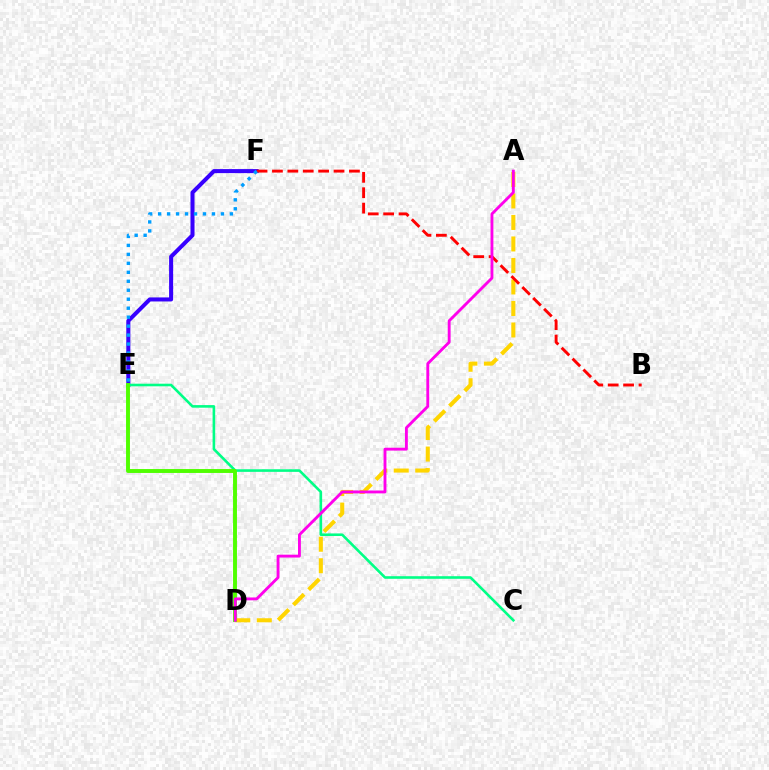{('E', 'F'): [{'color': '#3700ff', 'line_style': 'solid', 'thickness': 2.91}, {'color': '#009eff', 'line_style': 'dotted', 'thickness': 2.44}], ('A', 'D'): [{'color': '#ffd500', 'line_style': 'dashed', 'thickness': 2.92}, {'color': '#ff00ed', 'line_style': 'solid', 'thickness': 2.06}], ('B', 'F'): [{'color': '#ff0000', 'line_style': 'dashed', 'thickness': 2.09}], ('C', 'E'): [{'color': '#00ff86', 'line_style': 'solid', 'thickness': 1.87}], ('D', 'E'): [{'color': '#4fff00', 'line_style': 'solid', 'thickness': 2.81}]}